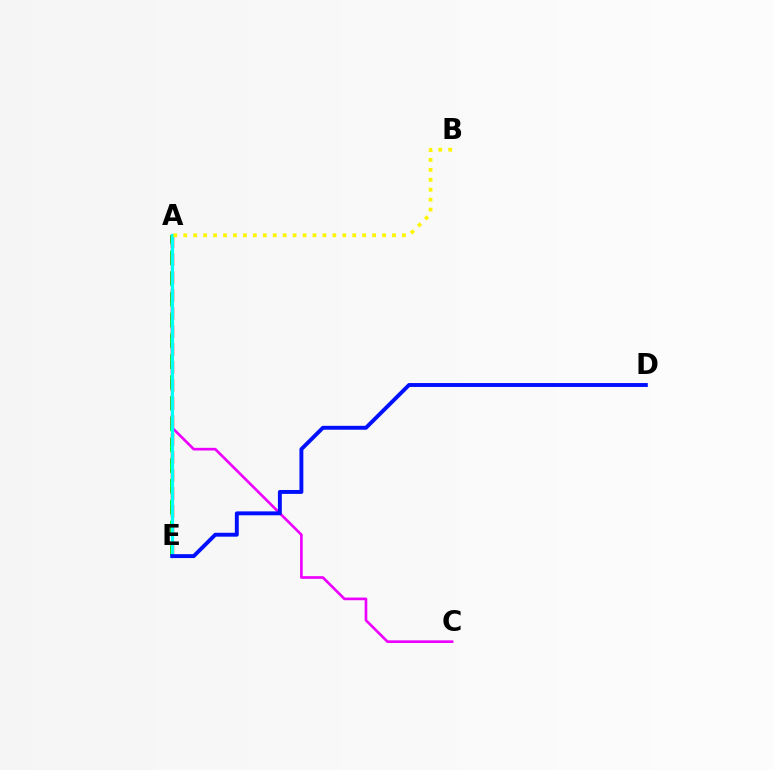{('A', 'E'): [{'color': '#08ff00', 'line_style': 'dashed', 'thickness': 2.82}, {'color': '#ff0000', 'line_style': 'dashed', 'thickness': 2.44}, {'color': '#00fff6', 'line_style': 'solid', 'thickness': 2.28}], ('A', 'C'): [{'color': '#ee00ff', 'line_style': 'solid', 'thickness': 1.92}], ('A', 'B'): [{'color': '#fcf500', 'line_style': 'dotted', 'thickness': 2.7}], ('D', 'E'): [{'color': '#0010ff', 'line_style': 'solid', 'thickness': 2.81}]}